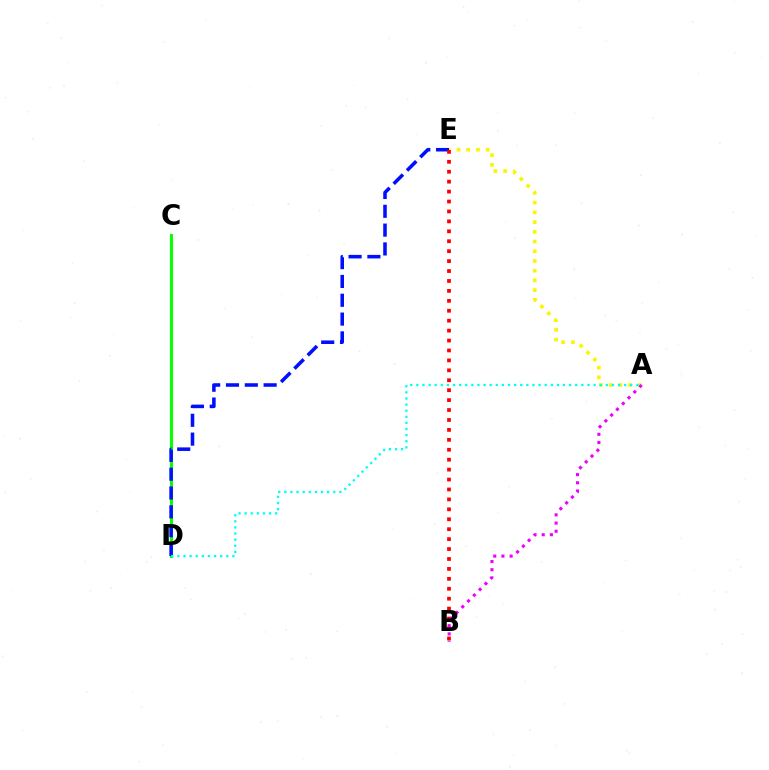{('C', 'D'): [{'color': '#08ff00', 'line_style': 'solid', 'thickness': 2.23}], ('D', 'E'): [{'color': '#0010ff', 'line_style': 'dashed', 'thickness': 2.56}], ('A', 'E'): [{'color': '#fcf500', 'line_style': 'dotted', 'thickness': 2.64}], ('A', 'D'): [{'color': '#00fff6', 'line_style': 'dotted', 'thickness': 1.66}], ('B', 'E'): [{'color': '#ff0000', 'line_style': 'dotted', 'thickness': 2.7}], ('A', 'B'): [{'color': '#ee00ff', 'line_style': 'dotted', 'thickness': 2.22}]}